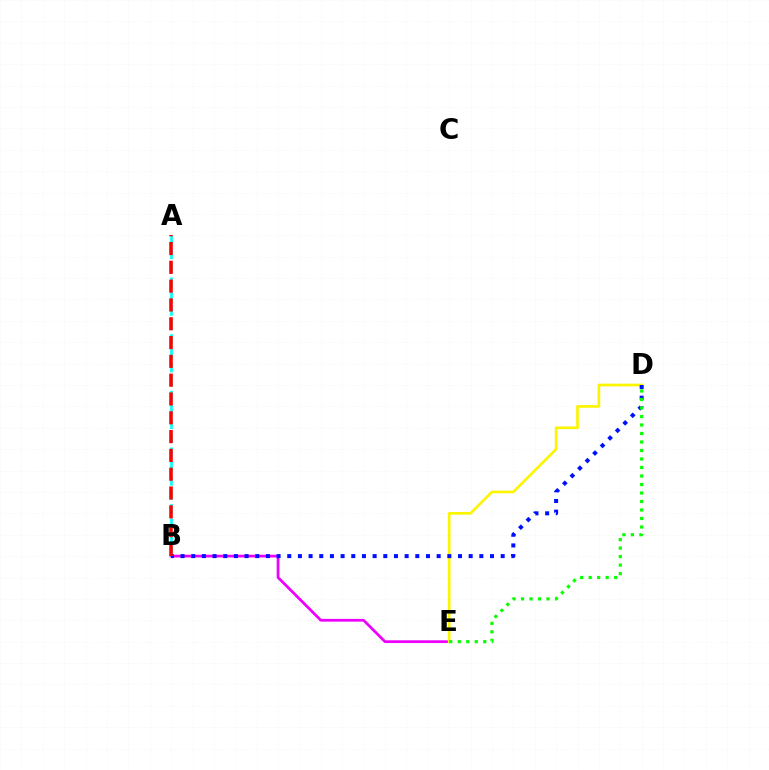{('B', 'E'): [{'color': '#ee00ff', 'line_style': 'solid', 'thickness': 1.98}], ('A', 'B'): [{'color': '#00fff6', 'line_style': 'dashed', 'thickness': 1.92}, {'color': '#ff0000', 'line_style': 'dashed', 'thickness': 2.55}], ('D', 'E'): [{'color': '#fcf500', 'line_style': 'solid', 'thickness': 1.93}, {'color': '#08ff00', 'line_style': 'dotted', 'thickness': 2.31}], ('B', 'D'): [{'color': '#0010ff', 'line_style': 'dotted', 'thickness': 2.9}]}